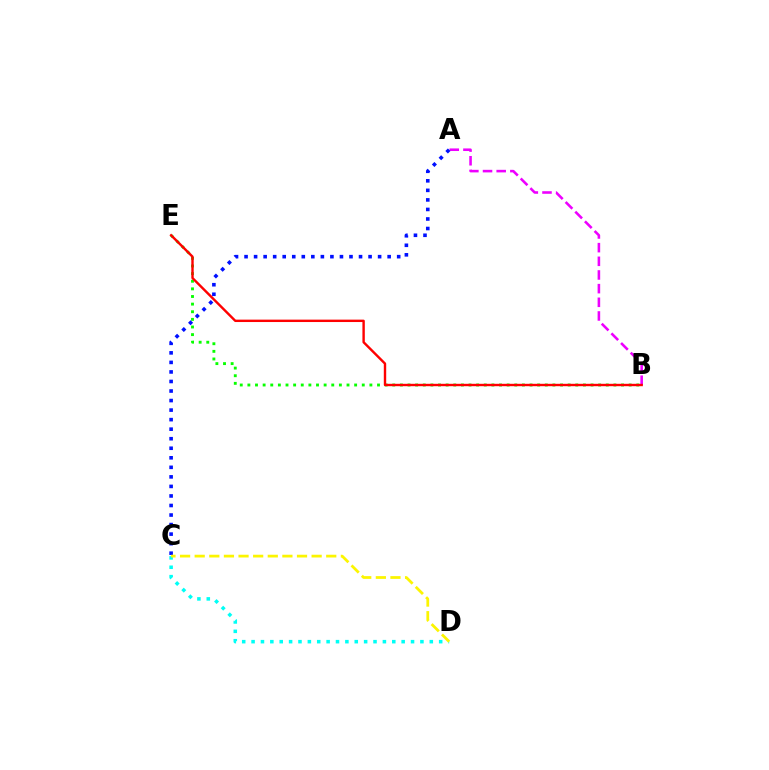{('A', 'B'): [{'color': '#ee00ff', 'line_style': 'dashed', 'thickness': 1.86}], ('A', 'C'): [{'color': '#0010ff', 'line_style': 'dotted', 'thickness': 2.59}], ('B', 'E'): [{'color': '#08ff00', 'line_style': 'dotted', 'thickness': 2.07}, {'color': '#ff0000', 'line_style': 'solid', 'thickness': 1.73}], ('C', 'D'): [{'color': '#00fff6', 'line_style': 'dotted', 'thickness': 2.55}, {'color': '#fcf500', 'line_style': 'dashed', 'thickness': 1.99}]}